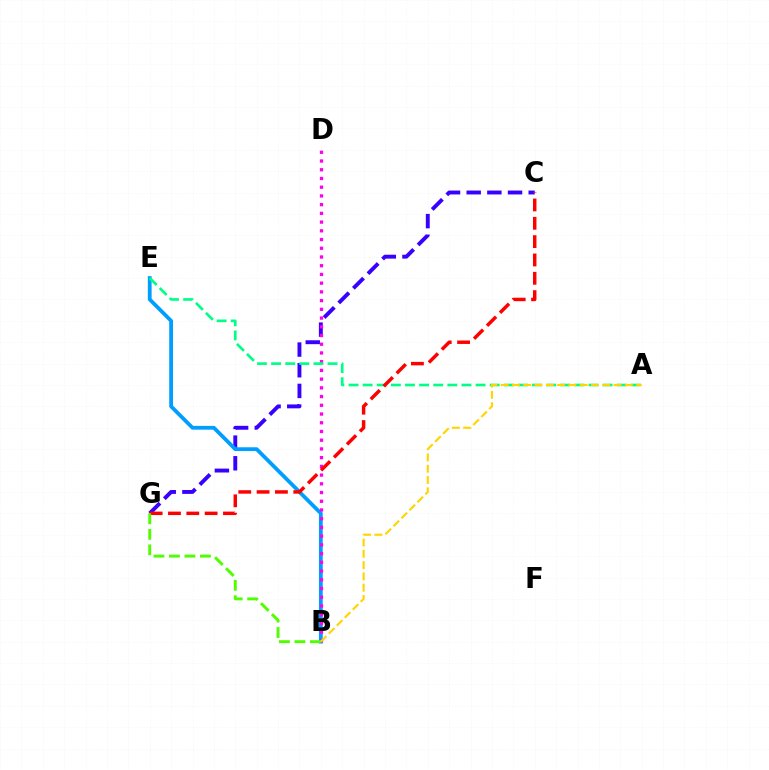{('C', 'G'): [{'color': '#3700ff', 'line_style': 'dashed', 'thickness': 2.81}, {'color': '#ff0000', 'line_style': 'dashed', 'thickness': 2.49}], ('B', 'E'): [{'color': '#009eff', 'line_style': 'solid', 'thickness': 2.73}], ('B', 'D'): [{'color': '#ff00ed', 'line_style': 'dotted', 'thickness': 2.37}], ('A', 'E'): [{'color': '#00ff86', 'line_style': 'dashed', 'thickness': 1.92}], ('B', 'G'): [{'color': '#4fff00', 'line_style': 'dashed', 'thickness': 2.11}], ('A', 'B'): [{'color': '#ffd500', 'line_style': 'dashed', 'thickness': 1.53}]}